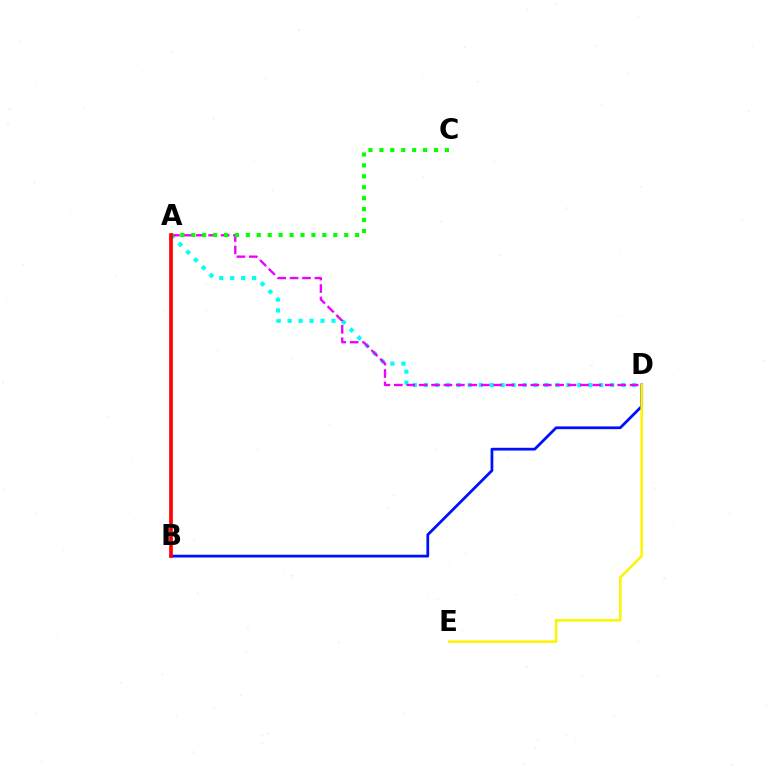{('A', 'D'): [{'color': '#00fff6', 'line_style': 'dotted', 'thickness': 2.98}, {'color': '#ee00ff', 'line_style': 'dashed', 'thickness': 1.69}], ('A', 'C'): [{'color': '#08ff00', 'line_style': 'dotted', 'thickness': 2.97}], ('B', 'D'): [{'color': '#0010ff', 'line_style': 'solid', 'thickness': 1.99}], ('A', 'B'): [{'color': '#ff0000', 'line_style': 'solid', 'thickness': 2.64}], ('D', 'E'): [{'color': '#fcf500', 'line_style': 'solid', 'thickness': 1.84}]}